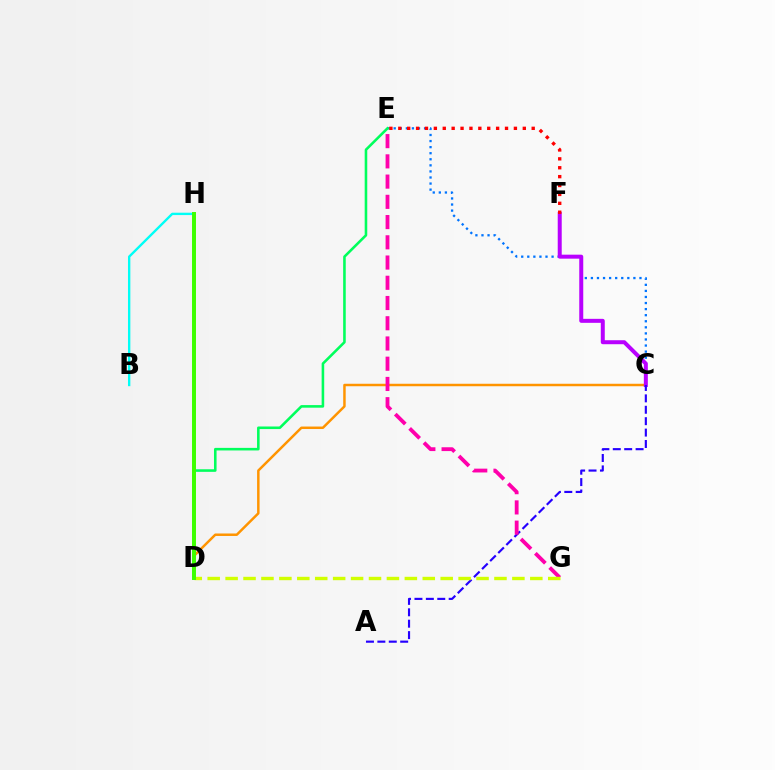{('B', 'H'): [{'color': '#00fff6', 'line_style': 'solid', 'thickness': 1.7}], ('C', 'E'): [{'color': '#0074ff', 'line_style': 'dotted', 'thickness': 1.65}], ('C', 'D'): [{'color': '#ff9400', 'line_style': 'solid', 'thickness': 1.78}], ('C', 'F'): [{'color': '#b900ff', 'line_style': 'solid', 'thickness': 2.87}], ('A', 'C'): [{'color': '#2500ff', 'line_style': 'dashed', 'thickness': 1.55}], ('E', 'F'): [{'color': '#ff0000', 'line_style': 'dotted', 'thickness': 2.42}], ('E', 'G'): [{'color': '#ff00ac', 'line_style': 'dashed', 'thickness': 2.75}], ('D', 'E'): [{'color': '#00ff5c', 'line_style': 'solid', 'thickness': 1.86}], ('D', 'G'): [{'color': '#d1ff00', 'line_style': 'dashed', 'thickness': 2.43}], ('D', 'H'): [{'color': '#3dff00', 'line_style': 'solid', 'thickness': 2.85}]}